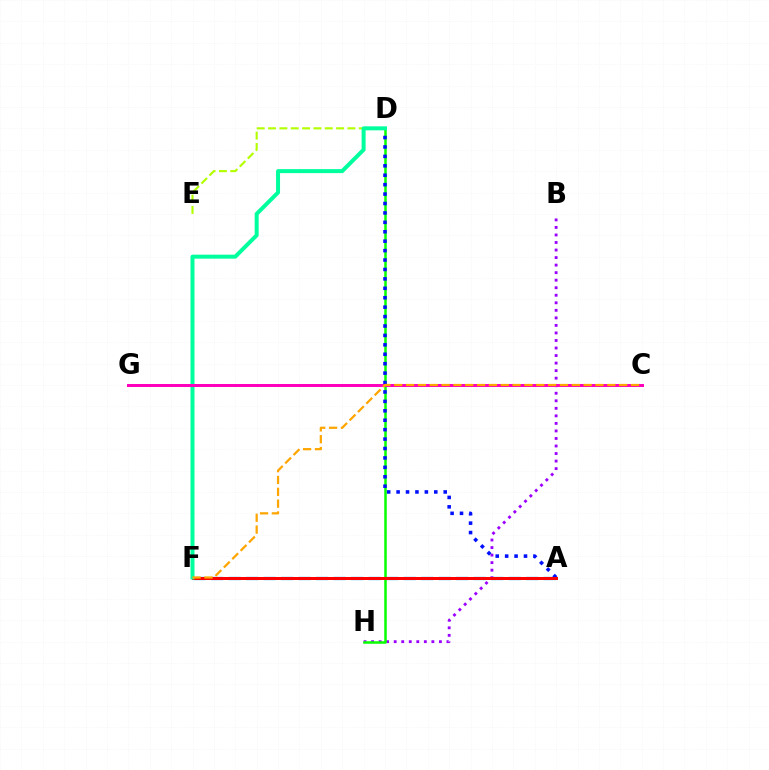{('D', 'E'): [{'color': '#b3ff00', 'line_style': 'dashed', 'thickness': 1.54}], ('B', 'H'): [{'color': '#9b00ff', 'line_style': 'dotted', 'thickness': 2.05}], ('A', 'F'): [{'color': '#00b5ff', 'line_style': 'dashed', 'thickness': 2.38}, {'color': '#ff0000', 'line_style': 'solid', 'thickness': 2.16}], ('D', 'H'): [{'color': '#08ff00', 'line_style': 'solid', 'thickness': 1.81}], ('A', 'D'): [{'color': '#0010ff', 'line_style': 'dotted', 'thickness': 2.56}], ('D', 'F'): [{'color': '#00ff9d', 'line_style': 'solid', 'thickness': 2.87}], ('C', 'G'): [{'color': '#ff00bd', 'line_style': 'solid', 'thickness': 2.15}], ('C', 'F'): [{'color': '#ffa500', 'line_style': 'dashed', 'thickness': 1.61}]}